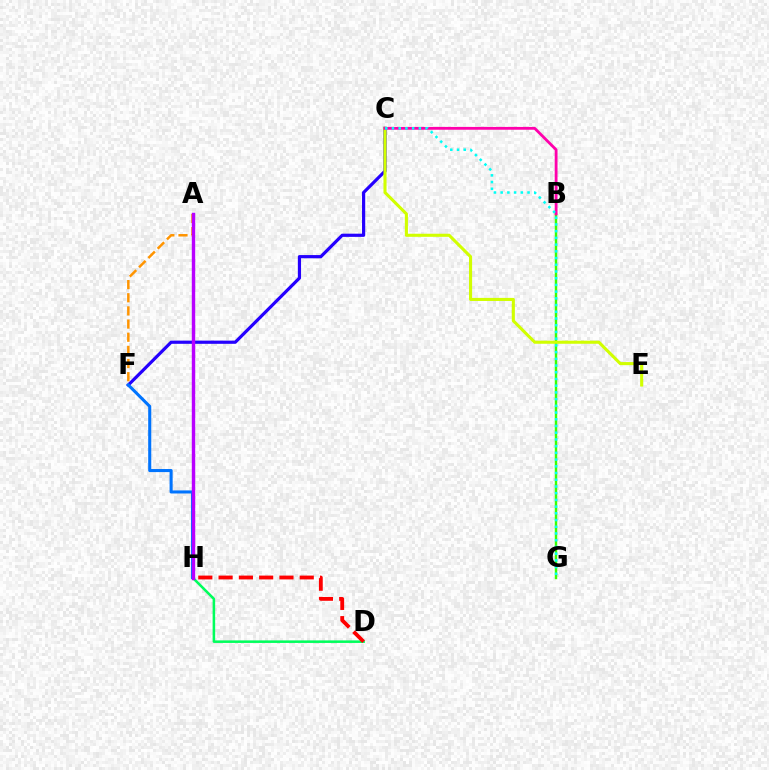{('D', 'H'): [{'color': '#00ff5c', 'line_style': 'solid', 'thickness': 1.83}, {'color': '#ff0000', 'line_style': 'dashed', 'thickness': 2.76}], ('C', 'F'): [{'color': '#2500ff', 'line_style': 'solid', 'thickness': 2.3}], ('B', 'G'): [{'color': '#3dff00', 'line_style': 'solid', 'thickness': 1.74}], ('C', 'E'): [{'color': '#d1ff00', 'line_style': 'solid', 'thickness': 2.22}], ('B', 'C'): [{'color': '#ff00ac', 'line_style': 'solid', 'thickness': 2.02}], ('A', 'F'): [{'color': '#ff9400', 'line_style': 'dashed', 'thickness': 1.79}], ('F', 'H'): [{'color': '#0074ff', 'line_style': 'solid', 'thickness': 2.21}], ('C', 'G'): [{'color': '#00fff6', 'line_style': 'dotted', 'thickness': 1.83}], ('A', 'H'): [{'color': '#b900ff', 'line_style': 'solid', 'thickness': 2.45}]}